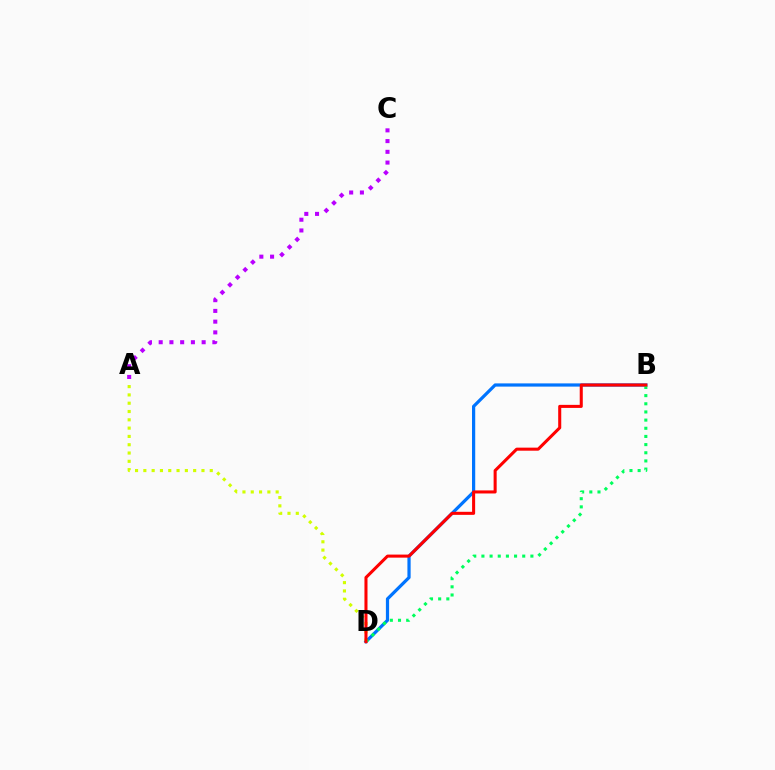{('A', 'D'): [{'color': '#d1ff00', 'line_style': 'dotted', 'thickness': 2.26}], ('B', 'D'): [{'color': '#0074ff', 'line_style': 'solid', 'thickness': 2.32}, {'color': '#00ff5c', 'line_style': 'dotted', 'thickness': 2.22}, {'color': '#ff0000', 'line_style': 'solid', 'thickness': 2.2}], ('A', 'C'): [{'color': '#b900ff', 'line_style': 'dotted', 'thickness': 2.92}]}